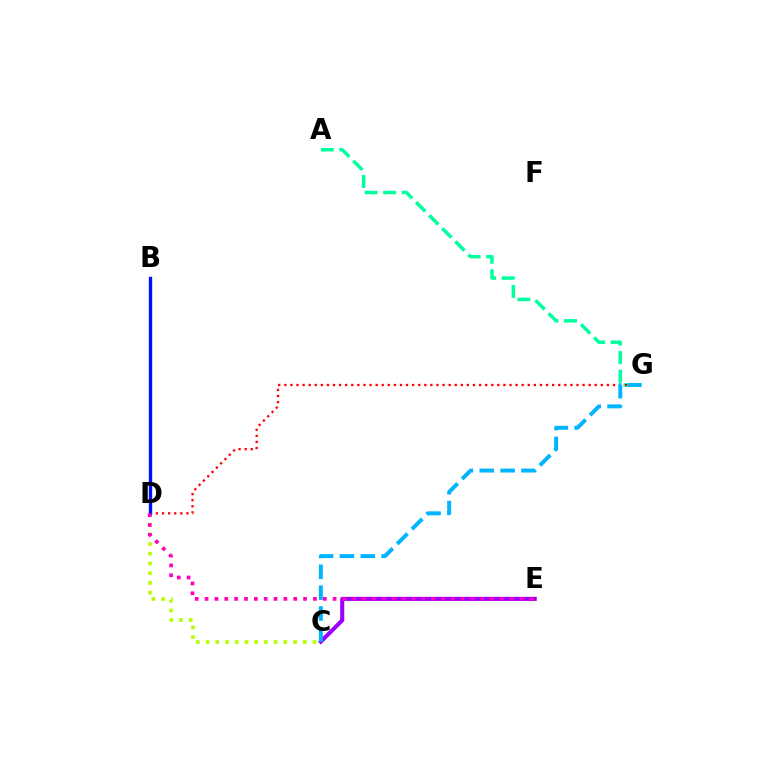{('A', 'G'): [{'color': '#00ff9d', 'line_style': 'dashed', 'thickness': 2.51}], ('C', 'E'): [{'color': '#9b00ff', 'line_style': 'solid', 'thickness': 2.93}], ('C', 'D'): [{'color': '#b3ff00', 'line_style': 'dotted', 'thickness': 2.64}], ('D', 'G'): [{'color': '#ff0000', 'line_style': 'dotted', 'thickness': 1.65}], ('B', 'D'): [{'color': '#08ff00', 'line_style': 'solid', 'thickness': 2.19}, {'color': '#ffa500', 'line_style': 'dotted', 'thickness': 2.2}, {'color': '#0010ff', 'line_style': 'solid', 'thickness': 2.4}], ('C', 'G'): [{'color': '#00b5ff', 'line_style': 'dashed', 'thickness': 2.84}], ('D', 'E'): [{'color': '#ff00bd', 'line_style': 'dotted', 'thickness': 2.68}]}